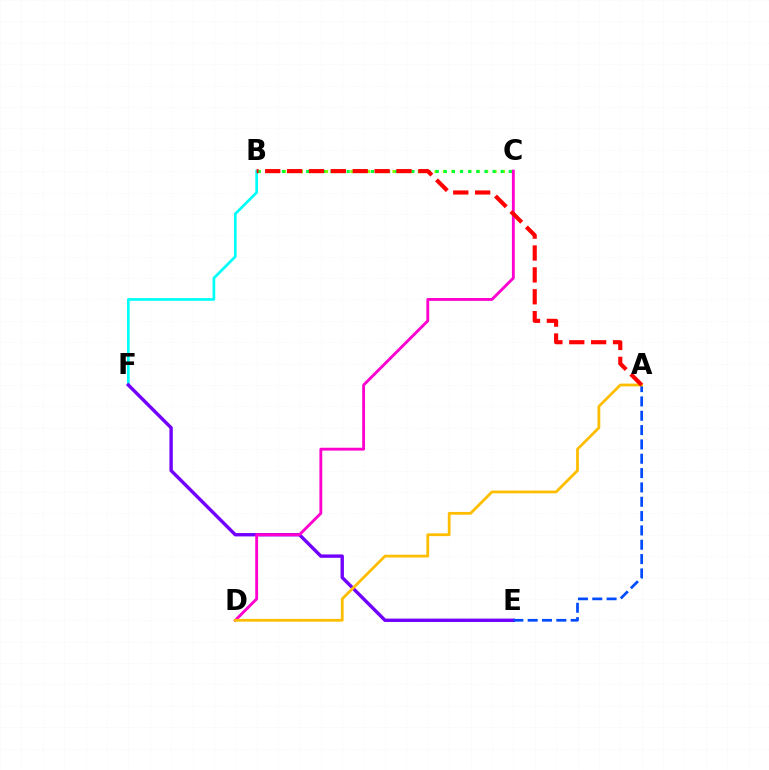{('B', 'F'): [{'color': '#00fff6', 'line_style': 'solid', 'thickness': 1.95}], ('B', 'C'): [{'color': '#84ff00', 'line_style': 'dotted', 'thickness': 2.29}, {'color': '#00ff39', 'line_style': 'dotted', 'thickness': 2.2}], ('E', 'F'): [{'color': '#7200ff', 'line_style': 'solid', 'thickness': 2.43}], ('C', 'D'): [{'color': '#ff00cf', 'line_style': 'solid', 'thickness': 2.05}], ('A', 'E'): [{'color': '#004bff', 'line_style': 'dashed', 'thickness': 1.95}], ('A', 'D'): [{'color': '#ffbd00', 'line_style': 'solid', 'thickness': 1.99}], ('A', 'B'): [{'color': '#ff0000', 'line_style': 'dashed', 'thickness': 2.97}]}